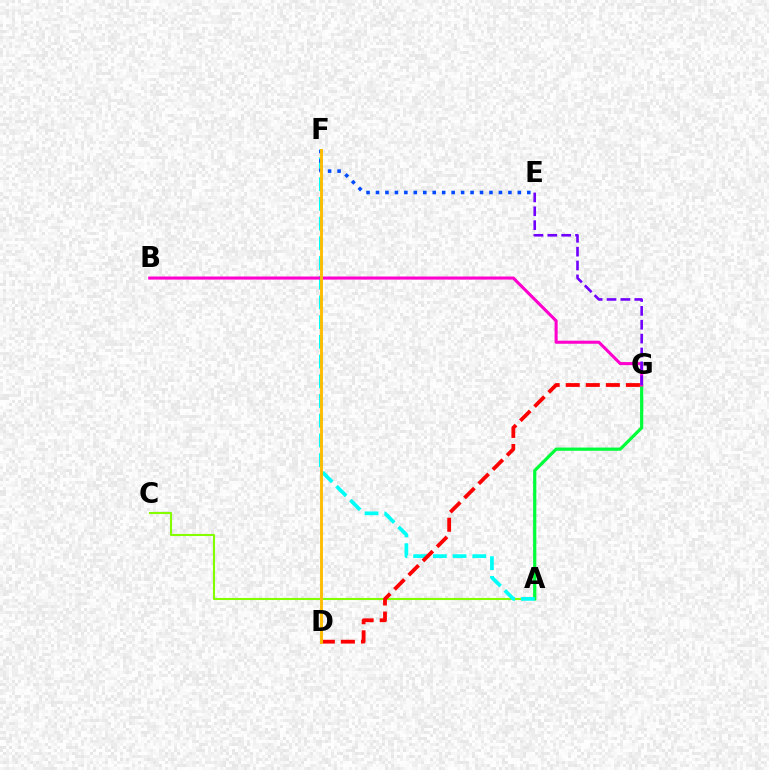{('A', 'C'): [{'color': '#84ff00', 'line_style': 'solid', 'thickness': 1.51}], ('A', 'G'): [{'color': '#00ff39', 'line_style': 'solid', 'thickness': 2.3}], ('A', 'F'): [{'color': '#00fff6', 'line_style': 'dashed', 'thickness': 2.68}], ('B', 'G'): [{'color': '#ff00cf', 'line_style': 'solid', 'thickness': 2.22}], ('E', 'F'): [{'color': '#004bff', 'line_style': 'dotted', 'thickness': 2.57}], ('E', 'G'): [{'color': '#7200ff', 'line_style': 'dashed', 'thickness': 1.88}], ('D', 'G'): [{'color': '#ff0000', 'line_style': 'dashed', 'thickness': 2.73}], ('D', 'F'): [{'color': '#ffbd00', 'line_style': 'solid', 'thickness': 2.09}]}